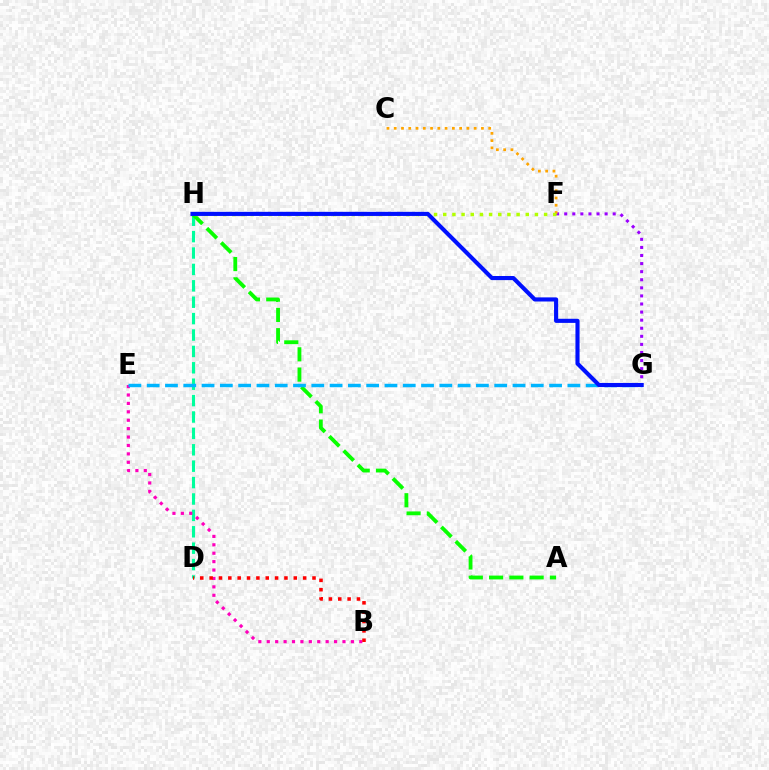{('F', 'G'): [{'color': '#9b00ff', 'line_style': 'dotted', 'thickness': 2.2}], ('D', 'H'): [{'color': '#00ff9d', 'line_style': 'dashed', 'thickness': 2.23}], ('B', 'E'): [{'color': '#ff00bd', 'line_style': 'dotted', 'thickness': 2.29}], ('A', 'H'): [{'color': '#08ff00', 'line_style': 'dashed', 'thickness': 2.75}], ('E', 'G'): [{'color': '#00b5ff', 'line_style': 'dashed', 'thickness': 2.48}], ('C', 'F'): [{'color': '#ffa500', 'line_style': 'dotted', 'thickness': 1.97}], ('F', 'H'): [{'color': '#b3ff00', 'line_style': 'dotted', 'thickness': 2.49}], ('G', 'H'): [{'color': '#0010ff', 'line_style': 'solid', 'thickness': 2.96}], ('B', 'D'): [{'color': '#ff0000', 'line_style': 'dotted', 'thickness': 2.54}]}